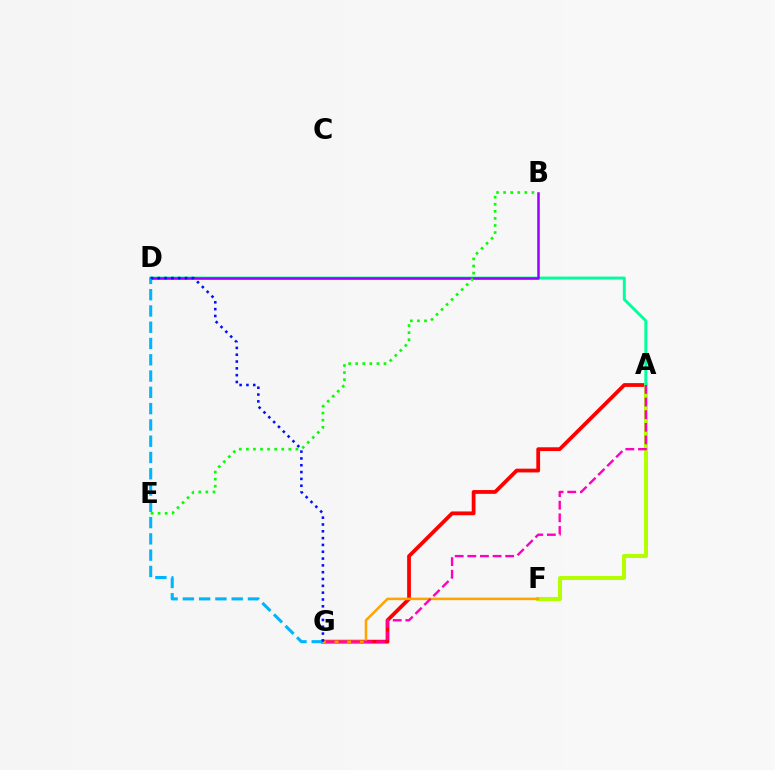{('A', 'G'): [{'color': '#ff0000', 'line_style': 'solid', 'thickness': 2.72}, {'color': '#ff00bd', 'line_style': 'dashed', 'thickness': 1.72}], ('A', 'F'): [{'color': '#b3ff00', 'line_style': 'solid', 'thickness': 2.89}], ('F', 'G'): [{'color': '#ffa500', 'line_style': 'solid', 'thickness': 1.82}], ('A', 'D'): [{'color': '#00ff9d', 'line_style': 'solid', 'thickness': 2.13}], ('B', 'D'): [{'color': '#9b00ff', 'line_style': 'solid', 'thickness': 1.8}], ('B', 'E'): [{'color': '#08ff00', 'line_style': 'dotted', 'thickness': 1.92}], ('D', 'G'): [{'color': '#00b5ff', 'line_style': 'dashed', 'thickness': 2.21}, {'color': '#0010ff', 'line_style': 'dotted', 'thickness': 1.85}]}